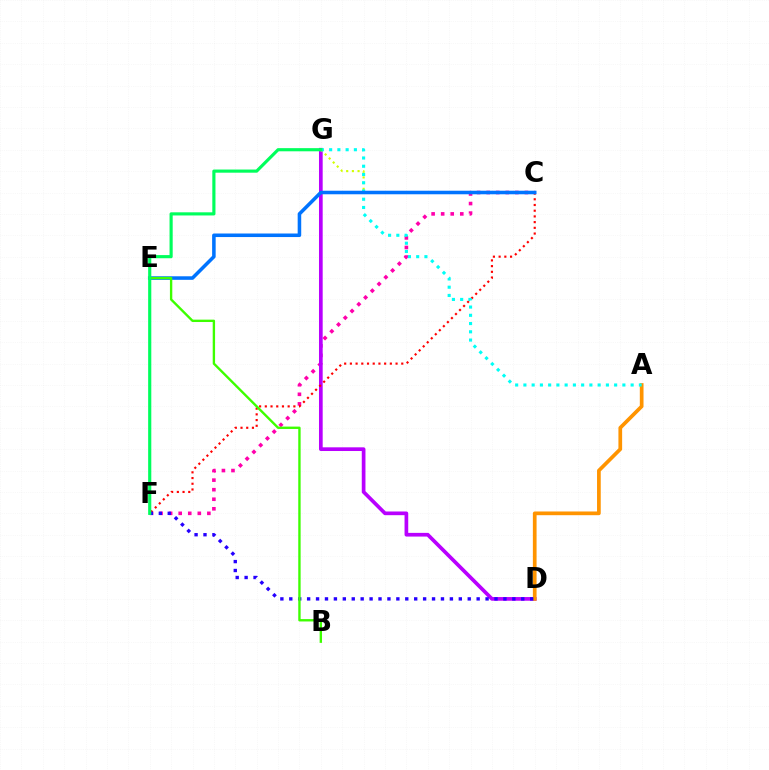{('C', 'F'): [{'color': '#ff00ac', 'line_style': 'dotted', 'thickness': 2.6}, {'color': '#ff0000', 'line_style': 'dotted', 'thickness': 1.55}], ('D', 'G'): [{'color': '#b900ff', 'line_style': 'solid', 'thickness': 2.66}], ('C', 'G'): [{'color': '#d1ff00', 'line_style': 'dotted', 'thickness': 1.55}], ('A', 'D'): [{'color': '#ff9400', 'line_style': 'solid', 'thickness': 2.67}], ('D', 'F'): [{'color': '#2500ff', 'line_style': 'dotted', 'thickness': 2.42}], ('A', 'G'): [{'color': '#00fff6', 'line_style': 'dotted', 'thickness': 2.24}], ('C', 'E'): [{'color': '#0074ff', 'line_style': 'solid', 'thickness': 2.55}], ('B', 'E'): [{'color': '#3dff00', 'line_style': 'solid', 'thickness': 1.71}], ('F', 'G'): [{'color': '#00ff5c', 'line_style': 'solid', 'thickness': 2.27}]}